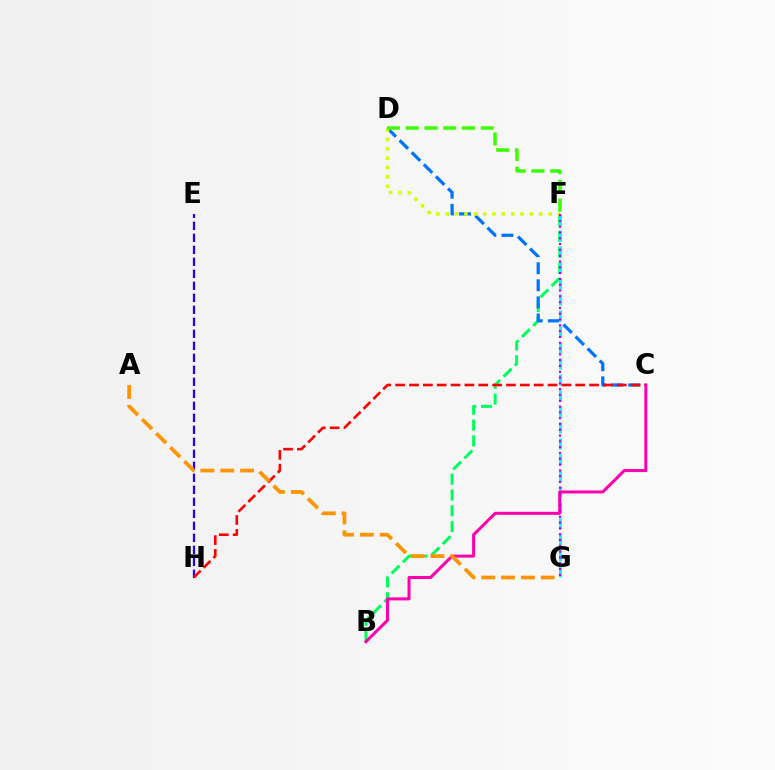{('B', 'F'): [{'color': '#00ff5c', 'line_style': 'dashed', 'thickness': 2.15}], ('C', 'D'): [{'color': '#0074ff', 'line_style': 'dashed', 'thickness': 2.32}], ('F', 'G'): [{'color': '#00fff6', 'line_style': 'dashed', 'thickness': 2.17}, {'color': '#b900ff', 'line_style': 'dotted', 'thickness': 1.58}], ('E', 'H'): [{'color': '#2500ff', 'line_style': 'dashed', 'thickness': 1.63}], ('B', 'C'): [{'color': '#ff00ac', 'line_style': 'solid', 'thickness': 2.18}], ('D', 'F'): [{'color': '#d1ff00', 'line_style': 'dotted', 'thickness': 2.54}, {'color': '#3dff00', 'line_style': 'dashed', 'thickness': 2.55}], ('C', 'H'): [{'color': '#ff0000', 'line_style': 'dashed', 'thickness': 1.88}], ('A', 'G'): [{'color': '#ff9400', 'line_style': 'dashed', 'thickness': 2.7}]}